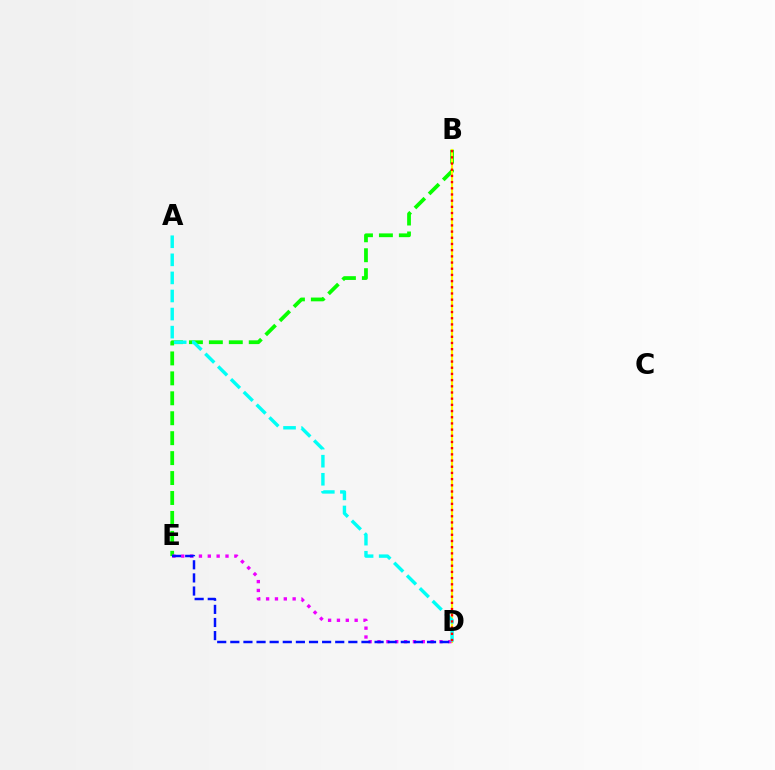{('B', 'E'): [{'color': '#08ff00', 'line_style': 'dashed', 'thickness': 2.71}], ('B', 'D'): [{'color': '#fcf500', 'line_style': 'solid', 'thickness': 1.54}, {'color': '#ff0000', 'line_style': 'dotted', 'thickness': 1.68}], ('D', 'E'): [{'color': '#ee00ff', 'line_style': 'dotted', 'thickness': 2.4}, {'color': '#0010ff', 'line_style': 'dashed', 'thickness': 1.78}], ('A', 'D'): [{'color': '#00fff6', 'line_style': 'dashed', 'thickness': 2.46}]}